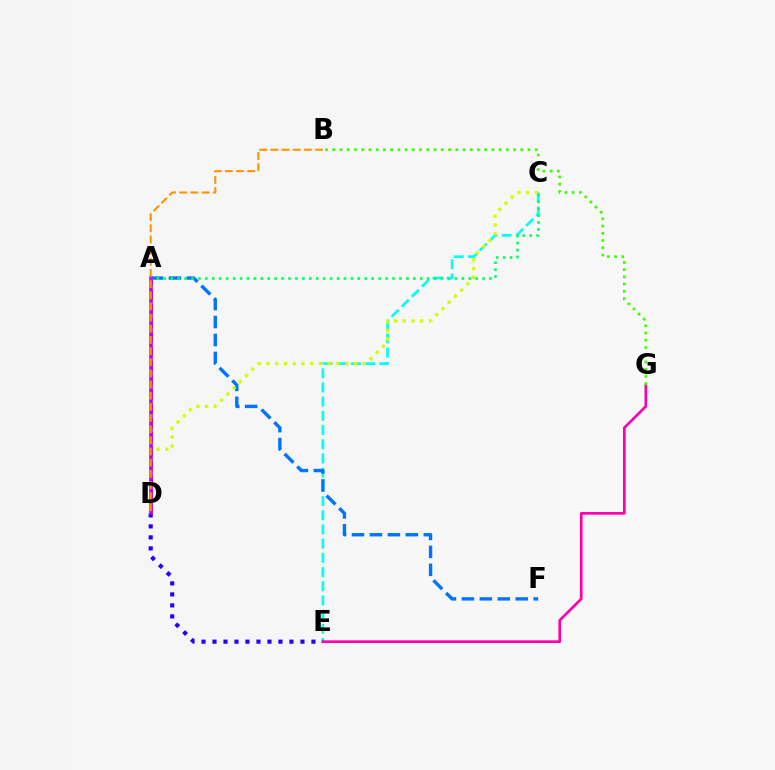{('A', 'D'): [{'color': '#ff0000', 'line_style': 'dashed', 'thickness': 1.94}, {'color': '#b900ff', 'line_style': 'solid', 'thickness': 2.52}], ('C', 'E'): [{'color': '#00fff6', 'line_style': 'dashed', 'thickness': 1.93}], ('A', 'F'): [{'color': '#0074ff', 'line_style': 'dashed', 'thickness': 2.44}], ('D', 'E'): [{'color': '#2500ff', 'line_style': 'dotted', 'thickness': 2.99}], ('C', 'D'): [{'color': '#d1ff00', 'line_style': 'dotted', 'thickness': 2.38}], ('E', 'G'): [{'color': '#ff00ac', 'line_style': 'solid', 'thickness': 1.93}], ('A', 'C'): [{'color': '#00ff5c', 'line_style': 'dotted', 'thickness': 1.88}], ('B', 'G'): [{'color': '#3dff00', 'line_style': 'dotted', 'thickness': 1.97}], ('B', 'D'): [{'color': '#ff9400', 'line_style': 'dashed', 'thickness': 1.52}]}